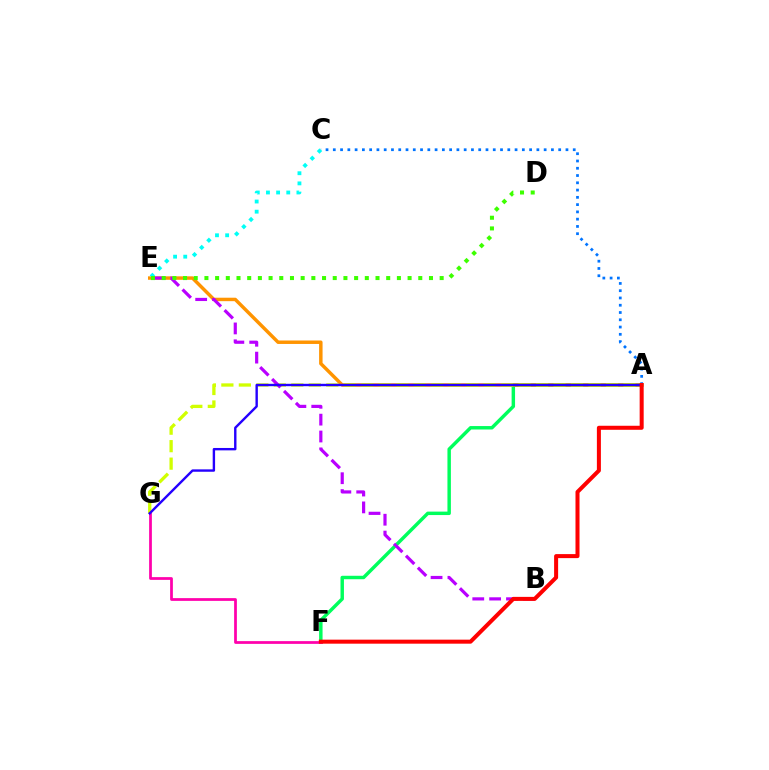{('A', 'F'): [{'color': '#00ff5c', 'line_style': 'solid', 'thickness': 2.48}, {'color': '#ff0000', 'line_style': 'solid', 'thickness': 2.9}], ('A', 'E'): [{'color': '#ff9400', 'line_style': 'solid', 'thickness': 2.49}], ('A', 'G'): [{'color': '#d1ff00', 'line_style': 'dashed', 'thickness': 2.38}, {'color': '#2500ff', 'line_style': 'solid', 'thickness': 1.73}], ('A', 'C'): [{'color': '#0074ff', 'line_style': 'dotted', 'thickness': 1.98}], ('C', 'E'): [{'color': '#00fff6', 'line_style': 'dotted', 'thickness': 2.76}], ('B', 'E'): [{'color': '#b900ff', 'line_style': 'dashed', 'thickness': 2.29}], ('F', 'G'): [{'color': '#ff00ac', 'line_style': 'solid', 'thickness': 1.98}], ('D', 'E'): [{'color': '#3dff00', 'line_style': 'dotted', 'thickness': 2.91}]}